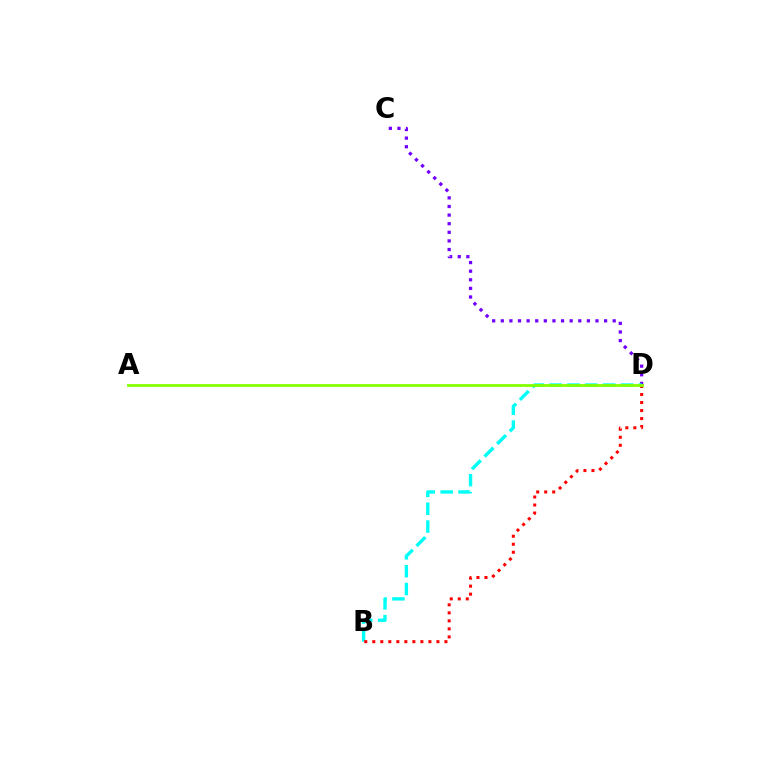{('C', 'D'): [{'color': '#7200ff', 'line_style': 'dotted', 'thickness': 2.34}], ('B', 'D'): [{'color': '#00fff6', 'line_style': 'dashed', 'thickness': 2.42}, {'color': '#ff0000', 'line_style': 'dotted', 'thickness': 2.18}], ('A', 'D'): [{'color': '#84ff00', 'line_style': 'solid', 'thickness': 2.01}]}